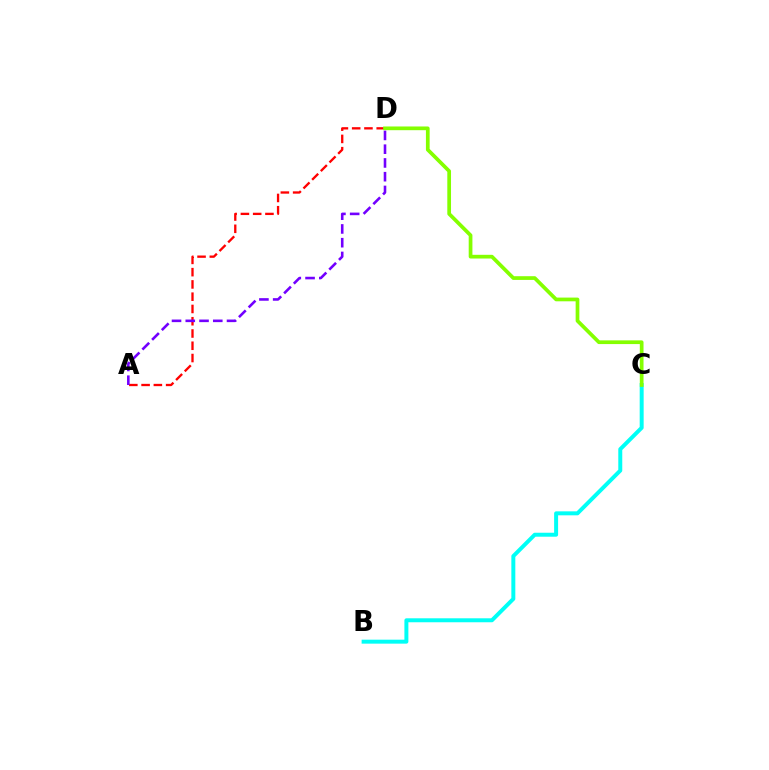{('A', 'D'): [{'color': '#ff0000', 'line_style': 'dashed', 'thickness': 1.67}, {'color': '#7200ff', 'line_style': 'dashed', 'thickness': 1.87}], ('B', 'C'): [{'color': '#00fff6', 'line_style': 'solid', 'thickness': 2.86}], ('C', 'D'): [{'color': '#84ff00', 'line_style': 'solid', 'thickness': 2.68}]}